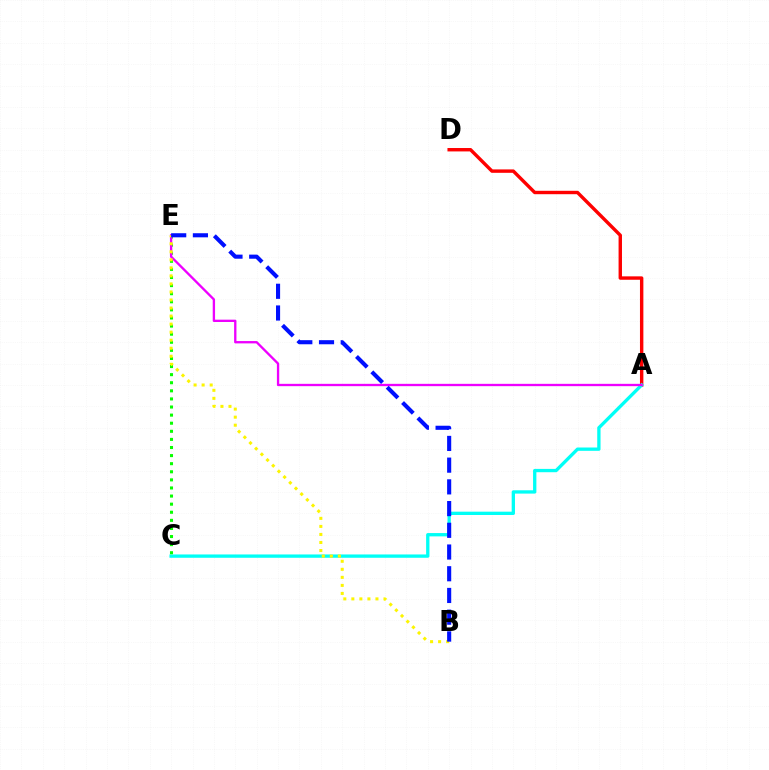{('A', 'D'): [{'color': '#ff0000', 'line_style': 'solid', 'thickness': 2.45}], ('A', 'C'): [{'color': '#00fff6', 'line_style': 'solid', 'thickness': 2.39}], ('C', 'E'): [{'color': '#08ff00', 'line_style': 'dotted', 'thickness': 2.2}], ('A', 'E'): [{'color': '#ee00ff', 'line_style': 'solid', 'thickness': 1.68}], ('B', 'E'): [{'color': '#fcf500', 'line_style': 'dotted', 'thickness': 2.18}, {'color': '#0010ff', 'line_style': 'dashed', 'thickness': 2.95}]}